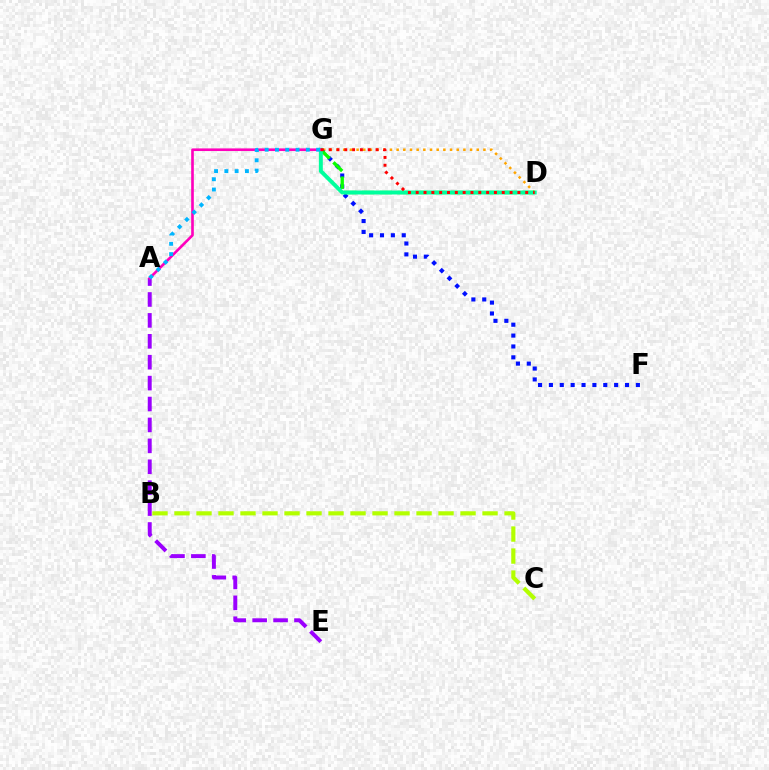{('D', 'G'): [{'color': '#ffa500', 'line_style': 'dotted', 'thickness': 1.81}, {'color': '#08ff00', 'line_style': 'dashed', 'thickness': 2.42}, {'color': '#00ff9d', 'line_style': 'solid', 'thickness': 2.84}, {'color': '#ff0000', 'line_style': 'dotted', 'thickness': 2.13}], ('A', 'E'): [{'color': '#9b00ff', 'line_style': 'dashed', 'thickness': 2.84}], ('F', 'G'): [{'color': '#0010ff', 'line_style': 'dotted', 'thickness': 2.95}], ('B', 'C'): [{'color': '#b3ff00', 'line_style': 'dashed', 'thickness': 2.99}], ('A', 'G'): [{'color': '#ff00bd', 'line_style': 'solid', 'thickness': 1.9}, {'color': '#00b5ff', 'line_style': 'dotted', 'thickness': 2.8}]}